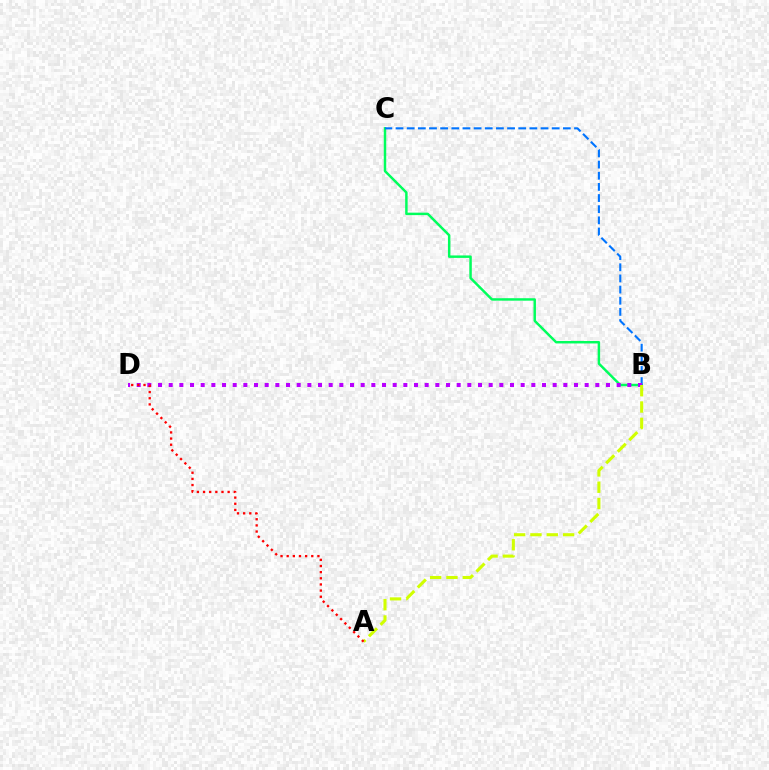{('B', 'C'): [{'color': '#00ff5c', 'line_style': 'solid', 'thickness': 1.77}, {'color': '#0074ff', 'line_style': 'dashed', 'thickness': 1.52}], ('B', 'D'): [{'color': '#b900ff', 'line_style': 'dotted', 'thickness': 2.9}], ('A', 'B'): [{'color': '#d1ff00', 'line_style': 'dashed', 'thickness': 2.22}], ('A', 'D'): [{'color': '#ff0000', 'line_style': 'dotted', 'thickness': 1.67}]}